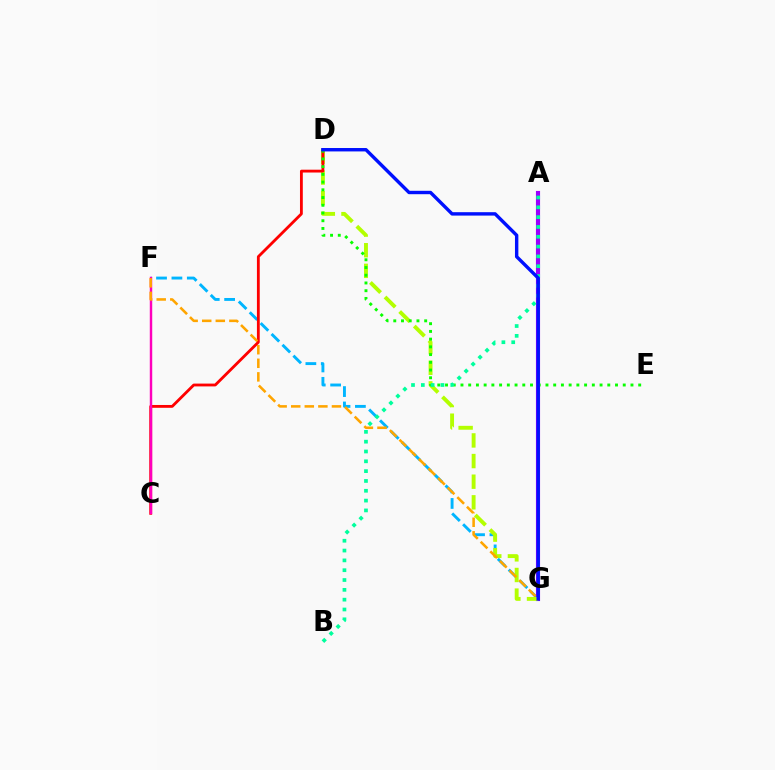{('F', 'G'): [{'color': '#00b5ff', 'line_style': 'dashed', 'thickness': 2.09}, {'color': '#ffa500', 'line_style': 'dashed', 'thickness': 1.85}], ('A', 'G'): [{'color': '#9b00ff', 'line_style': 'solid', 'thickness': 2.97}], ('D', 'G'): [{'color': '#b3ff00', 'line_style': 'dashed', 'thickness': 2.8}, {'color': '#0010ff', 'line_style': 'solid', 'thickness': 2.45}], ('C', 'D'): [{'color': '#ff0000', 'line_style': 'solid', 'thickness': 2.03}], ('D', 'E'): [{'color': '#08ff00', 'line_style': 'dotted', 'thickness': 2.1}], ('C', 'F'): [{'color': '#ff00bd', 'line_style': 'solid', 'thickness': 1.76}], ('A', 'B'): [{'color': '#00ff9d', 'line_style': 'dotted', 'thickness': 2.67}]}